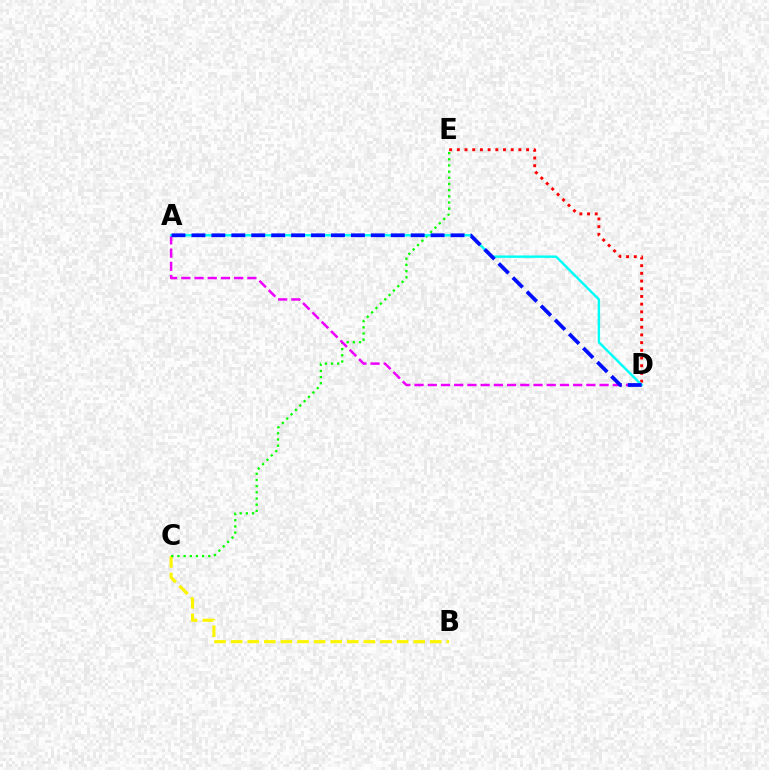{('B', 'C'): [{'color': '#fcf500', 'line_style': 'dashed', 'thickness': 2.25}], ('C', 'E'): [{'color': '#08ff00', 'line_style': 'dotted', 'thickness': 1.68}], ('D', 'E'): [{'color': '#ff0000', 'line_style': 'dotted', 'thickness': 2.09}], ('A', 'D'): [{'color': '#ee00ff', 'line_style': 'dashed', 'thickness': 1.8}, {'color': '#00fff6', 'line_style': 'solid', 'thickness': 1.74}, {'color': '#0010ff', 'line_style': 'dashed', 'thickness': 2.71}]}